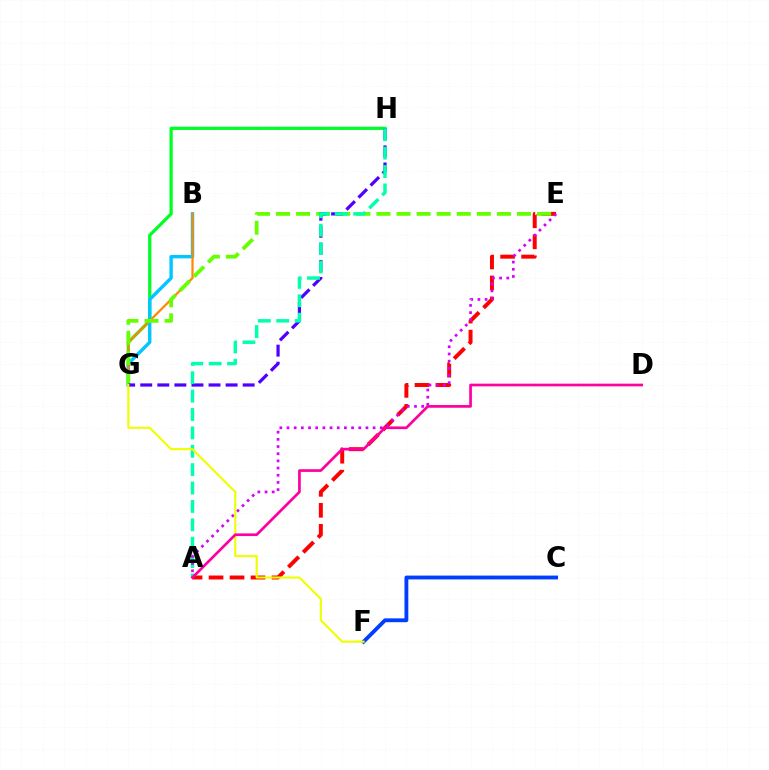{('A', 'E'): [{'color': '#ff0000', 'line_style': 'dashed', 'thickness': 2.85}, {'color': '#d600ff', 'line_style': 'dotted', 'thickness': 1.95}], ('G', 'H'): [{'color': '#00ff27', 'line_style': 'solid', 'thickness': 2.34}, {'color': '#4f00ff', 'line_style': 'dashed', 'thickness': 2.32}], ('B', 'G'): [{'color': '#00c7ff', 'line_style': 'solid', 'thickness': 2.44}, {'color': '#ff8800', 'line_style': 'solid', 'thickness': 1.61}], ('E', 'G'): [{'color': '#66ff00', 'line_style': 'dashed', 'thickness': 2.73}], ('C', 'F'): [{'color': '#003fff', 'line_style': 'solid', 'thickness': 2.77}], ('A', 'H'): [{'color': '#00ffaf', 'line_style': 'dashed', 'thickness': 2.5}], ('F', 'G'): [{'color': '#eeff00', 'line_style': 'solid', 'thickness': 1.53}], ('A', 'D'): [{'color': '#ff00a0', 'line_style': 'solid', 'thickness': 1.95}]}